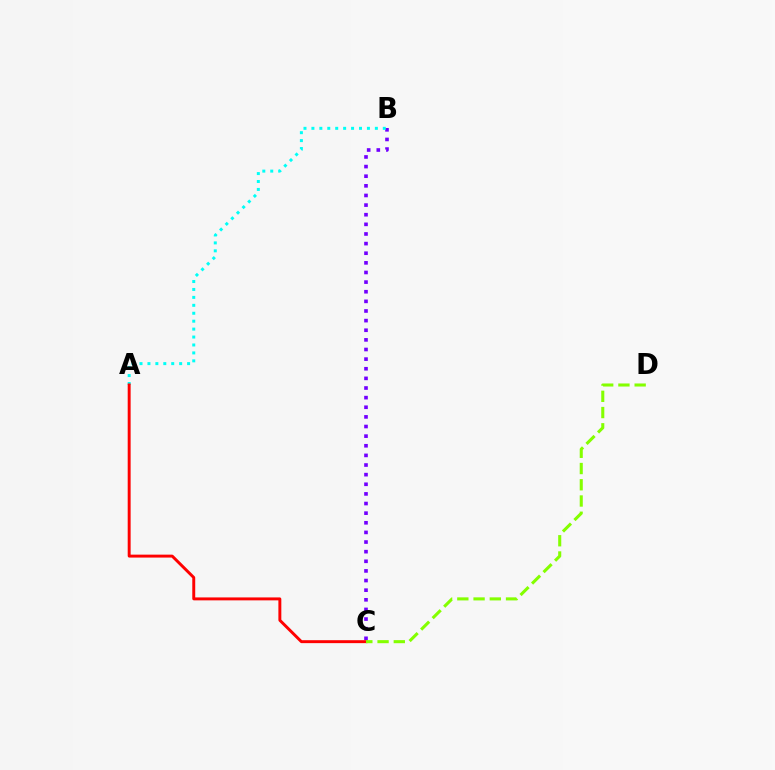{('B', 'C'): [{'color': '#7200ff', 'line_style': 'dotted', 'thickness': 2.62}], ('A', 'B'): [{'color': '#00fff6', 'line_style': 'dotted', 'thickness': 2.15}], ('A', 'C'): [{'color': '#ff0000', 'line_style': 'solid', 'thickness': 2.11}], ('C', 'D'): [{'color': '#84ff00', 'line_style': 'dashed', 'thickness': 2.21}]}